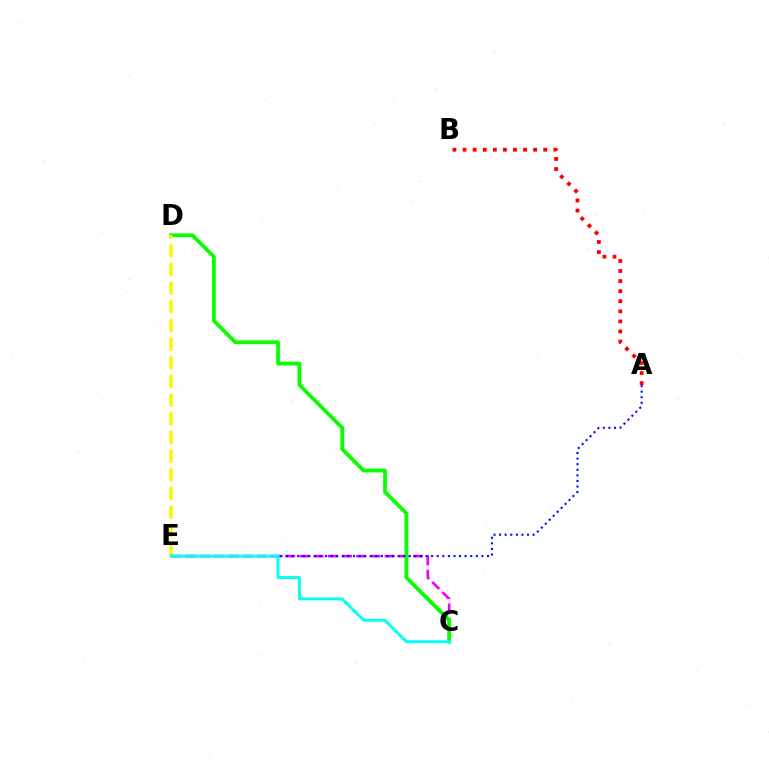{('C', 'E'): [{'color': '#ee00ff', 'line_style': 'dashed', 'thickness': 1.93}, {'color': '#00fff6', 'line_style': 'solid', 'thickness': 2.08}], ('A', 'B'): [{'color': '#ff0000', 'line_style': 'dotted', 'thickness': 2.74}], ('C', 'D'): [{'color': '#08ff00', 'line_style': 'solid', 'thickness': 2.71}], ('D', 'E'): [{'color': '#fcf500', 'line_style': 'dashed', 'thickness': 2.54}], ('A', 'E'): [{'color': '#0010ff', 'line_style': 'dotted', 'thickness': 1.52}]}